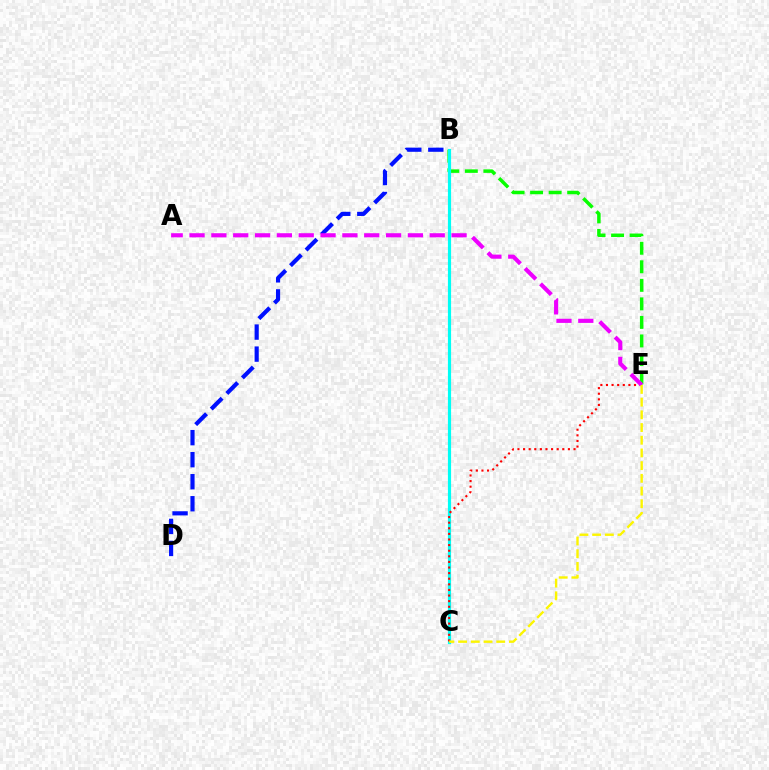{('B', 'D'): [{'color': '#0010ff', 'line_style': 'dashed', 'thickness': 2.99}], ('B', 'E'): [{'color': '#08ff00', 'line_style': 'dashed', 'thickness': 2.52}], ('B', 'C'): [{'color': '#00fff6', 'line_style': 'solid', 'thickness': 2.28}], ('C', 'E'): [{'color': '#ff0000', 'line_style': 'dotted', 'thickness': 1.52}, {'color': '#fcf500', 'line_style': 'dashed', 'thickness': 1.73}], ('A', 'E'): [{'color': '#ee00ff', 'line_style': 'dashed', 'thickness': 2.97}]}